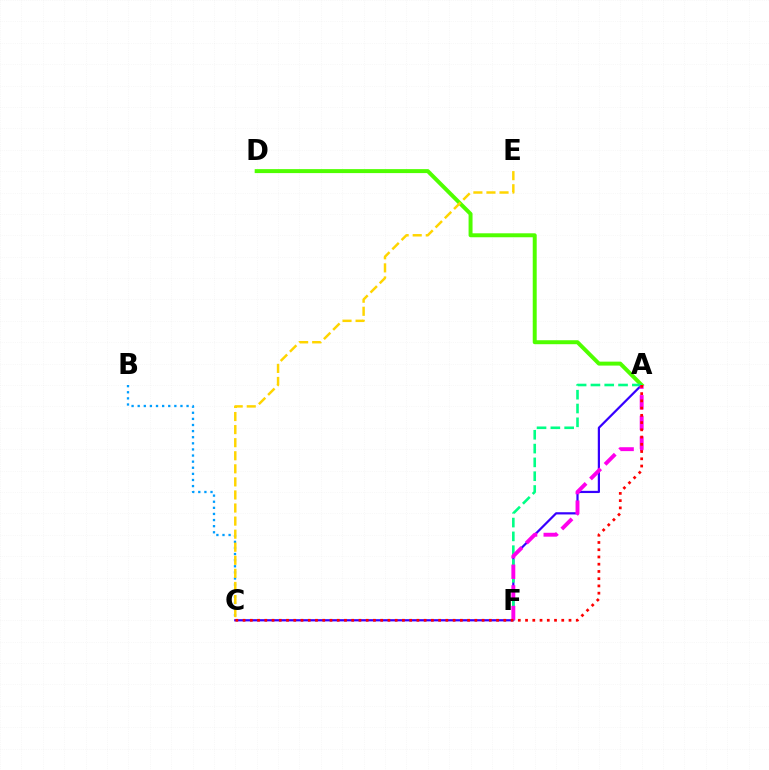{('A', 'C'): [{'color': '#3700ff', 'line_style': 'solid', 'thickness': 1.59}, {'color': '#ff0000', 'line_style': 'dotted', 'thickness': 1.97}], ('B', 'C'): [{'color': '#009eff', 'line_style': 'dotted', 'thickness': 1.66}], ('A', 'D'): [{'color': '#4fff00', 'line_style': 'solid', 'thickness': 2.86}], ('C', 'E'): [{'color': '#ffd500', 'line_style': 'dashed', 'thickness': 1.78}], ('A', 'F'): [{'color': '#00ff86', 'line_style': 'dashed', 'thickness': 1.88}, {'color': '#ff00ed', 'line_style': 'dashed', 'thickness': 2.8}]}